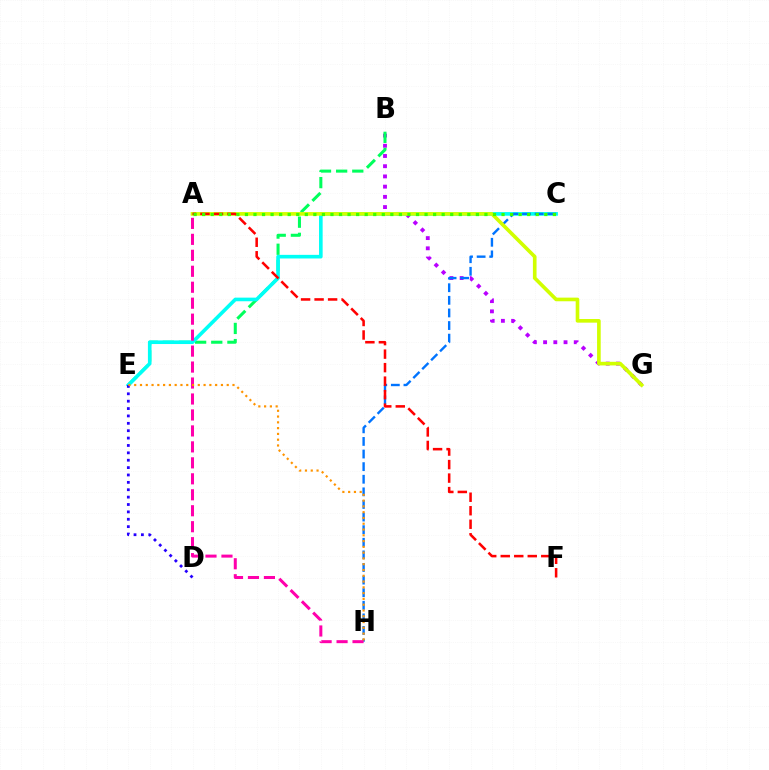{('B', 'G'): [{'color': '#b900ff', 'line_style': 'dotted', 'thickness': 2.78}], ('B', 'E'): [{'color': '#00ff5c', 'line_style': 'dashed', 'thickness': 2.19}], ('C', 'E'): [{'color': '#00fff6', 'line_style': 'solid', 'thickness': 2.61}], ('C', 'H'): [{'color': '#0074ff', 'line_style': 'dashed', 'thickness': 1.71}], ('A', 'G'): [{'color': '#d1ff00', 'line_style': 'solid', 'thickness': 2.62}], ('D', 'E'): [{'color': '#2500ff', 'line_style': 'dotted', 'thickness': 2.01}], ('A', 'H'): [{'color': '#ff00ac', 'line_style': 'dashed', 'thickness': 2.17}], ('E', 'H'): [{'color': '#ff9400', 'line_style': 'dotted', 'thickness': 1.57}], ('A', 'F'): [{'color': '#ff0000', 'line_style': 'dashed', 'thickness': 1.84}], ('A', 'C'): [{'color': '#3dff00', 'line_style': 'dotted', 'thickness': 2.32}]}